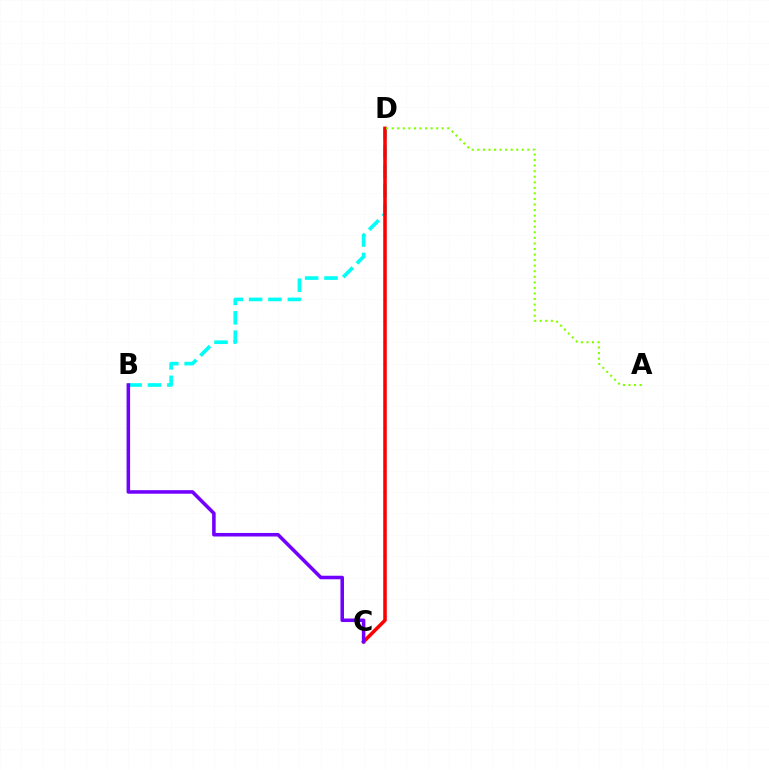{('B', 'D'): [{'color': '#00fff6', 'line_style': 'dashed', 'thickness': 2.63}], ('C', 'D'): [{'color': '#ff0000', 'line_style': 'solid', 'thickness': 2.55}], ('B', 'C'): [{'color': '#7200ff', 'line_style': 'solid', 'thickness': 2.55}], ('A', 'D'): [{'color': '#84ff00', 'line_style': 'dotted', 'thickness': 1.51}]}